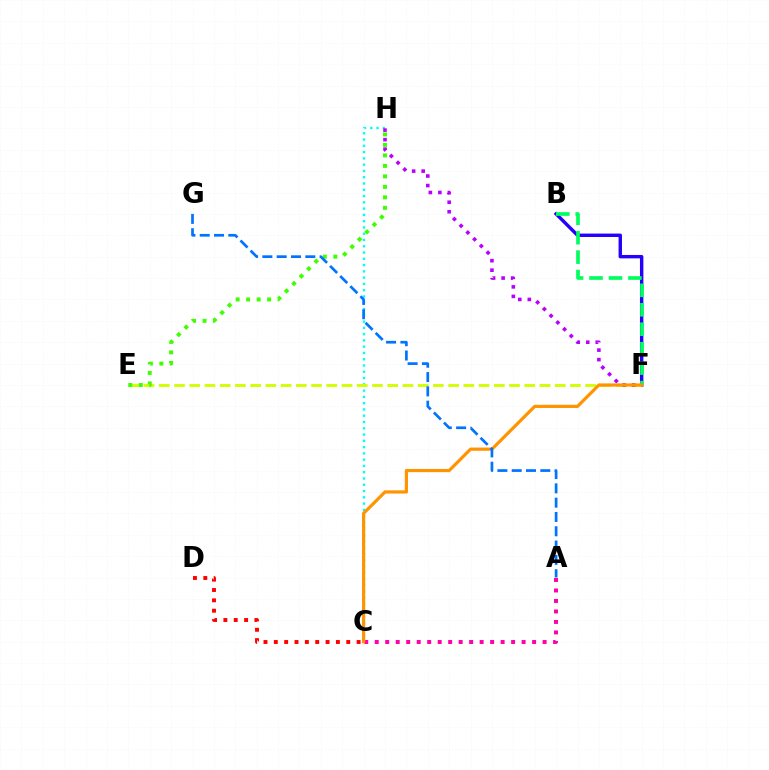{('B', 'F'): [{'color': '#2500ff', 'line_style': 'solid', 'thickness': 2.46}, {'color': '#00ff5c', 'line_style': 'dashed', 'thickness': 2.64}], ('C', 'H'): [{'color': '#00fff6', 'line_style': 'dotted', 'thickness': 1.71}], ('C', 'D'): [{'color': '#ff0000', 'line_style': 'dotted', 'thickness': 2.81}], ('E', 'F'): [{'color': '#d1ff00', 'line_style': 'dashed', 'thickness': 2.07}], ('F', 'H'): [{'color': '#b900ff', 'line_style': 'dotted', 'thickness': 2.59}], ('E', 'H'): [{'color': '#3dff00', 'line_style': 'dotted', 'thickness': 2.85}], ('A', 'C'): [{'color': '#ff00ac', 'line_style': 'dotted', 'thickness': 2.85}], ('C', 'F'): [{'color': '#ff9400', 'line_style': 'solid', 'thickness': 2.3}], ('A', 'G'): [{'color': '#0074ff', 'line_style': 'dashed', 'thickness': 1.94}]}